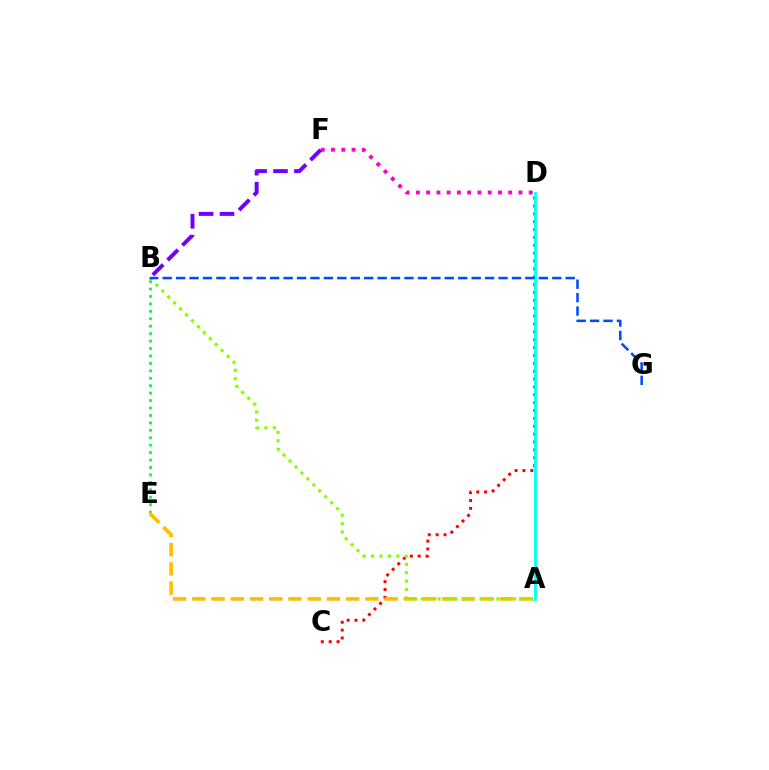{('C', 'D'): [{'color': '#ff0000', 'line_style': 'dotted', 'thickness': 2.14}], ('B', 'E'): [{'color': '#00ff39', 'line_style': 'dotted', 'thickness': 2.02}], ('A', 'E'): [{'color': '#ffbd00', 'line_style': 'dashed', 'thickness': 2.61}], ('D', 'F'): [{'color': '#ff00cf', 'line_style': 'dotted', 'thickness': 2.79}], ('A', 'B'): [{'color': '#84ff00', 'line_style': 'dotted', 'thickness': 2.28}], ('A', 'D'): [{'color': '#00fff6', 'line_style': 'solid', 'thickness': 2.01}], ('B', 'F'): [{'color': '#7200ff', 'line_style': 'dashed', 'thickness': 2.84}], ('B', 'G'): [{'color': '#004bff', 'line_style': 'dashed', 'thickness': 1.82}]}